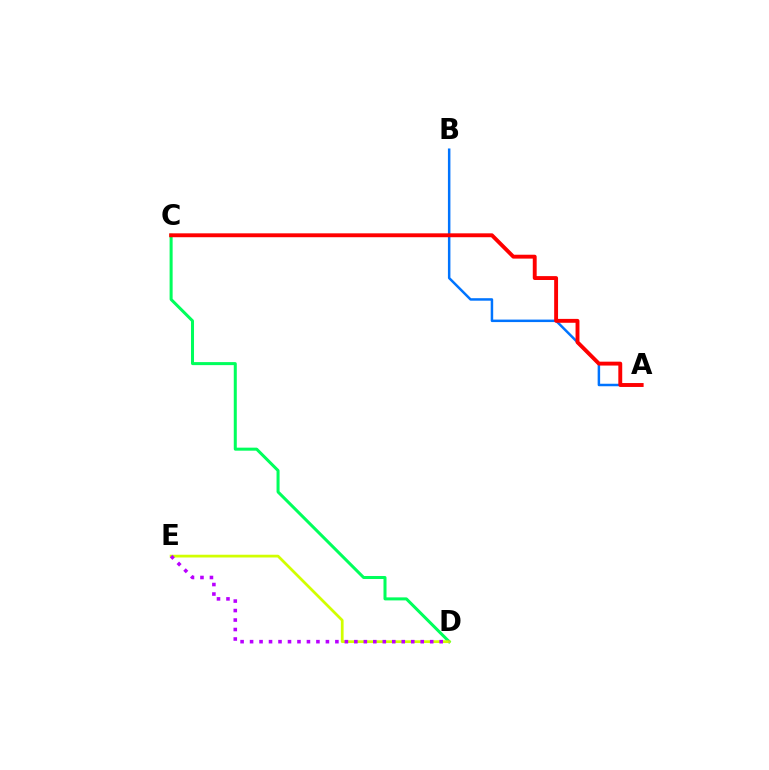{('C', 'D'): [{'color': '#00ff5c', 'line_style': 'solid', 'thickness': 2.18}], ('D', 'E'): [{'color': '#d1ff00', 'line_style': 'solid', 'thickness': 1.98}, {'color': '#b900ff', 'line_style': 'dotted', 'thickness': 2.58}], ('A', 'B'): [{'color': '#0074ff', 'line_style': 'solid', 'thickness': 1.79}], ('A', 'C'): [{'color': '#ff0000', 'line_style': 'solid', 'thickness': 2.8}]}